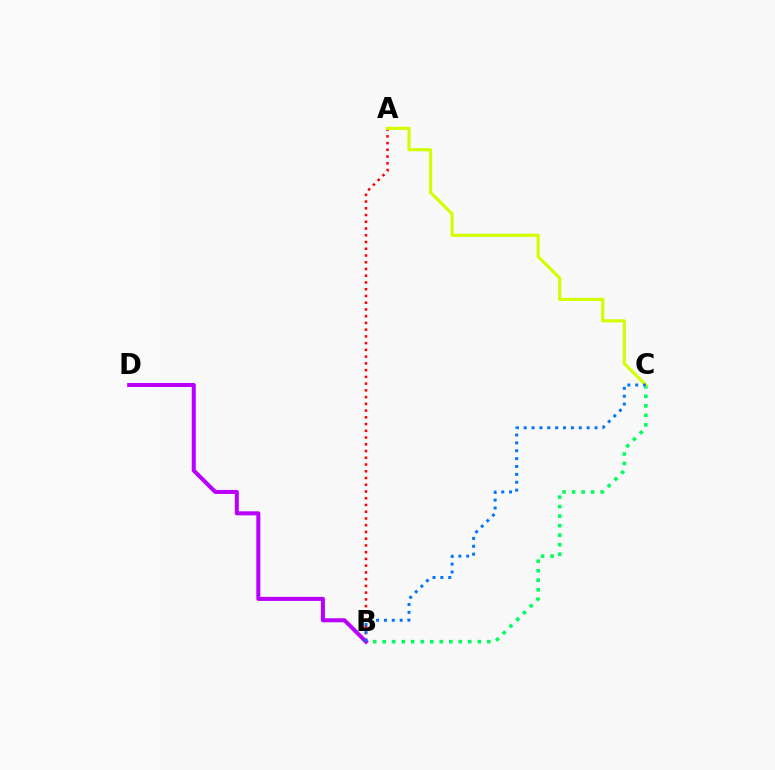{('A', 'B'): [{'color': '#ff0000', 'line_style': 'dotted', 'thickness': 1.83}], ('B', 'C'): [{'color': '#00ff5c', 'line_style': 'dotted', 'thickness': 2.59}, {'color': '#0074ff', 'line_style': 'dotted', 'thickness': 2.14}], ('A', 'C'): [{'color': '#d1ff00', 'line_style': 'solid', 'thickness': 2.27}], ('B', 'D'): [{'color': '#b900ff', 'line_style': 'solid', 'thickness': 2.9}]}